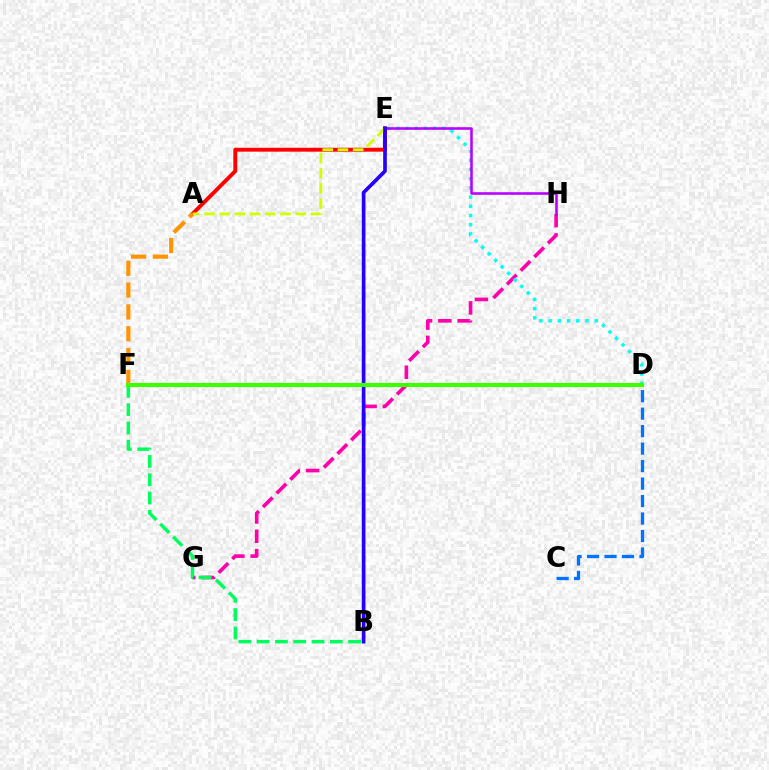{('A', 'E'): [{'color': '#ff0000', 'line_style': 'solid', 'thickness': 2.8}, {'color': '#d1ff00', 'line_style': 'dashed', 'thickness': 2.07}], ('G', 'H'): [{'color': '#ff00ac', 'line_style': 'dashed', 'thickness': 2.62}], ('D', 'E'): [{'color': '#00fff6', 'line_style': 'dotted', 'thickness': 2.5}], ('E', 'H'): [{'color': '#b900ff', 'line_style': 'solid', 'thickness': 1.84}], ('C', 'D'): [{'color': '#0074ff', 'line_style': 'dashed', 'thickness': 2.37}], ('B', 'F'): [{'color': '#00ff5c', 'line_style': 'dashed', 'thickness': 2.48}], ('B', 'E'): [{'color': '#2500ff', 'line_style': 'solid', 'thickness': 2.64}], ('A', 'F'): [{'color': '#ff9400', 'line_style': 'dashed', 'thickness': 2.96}], ('D', 'F'): [{'color': '#3dff00', 'line_style': 'solid', 'thickness': 2.95}]}